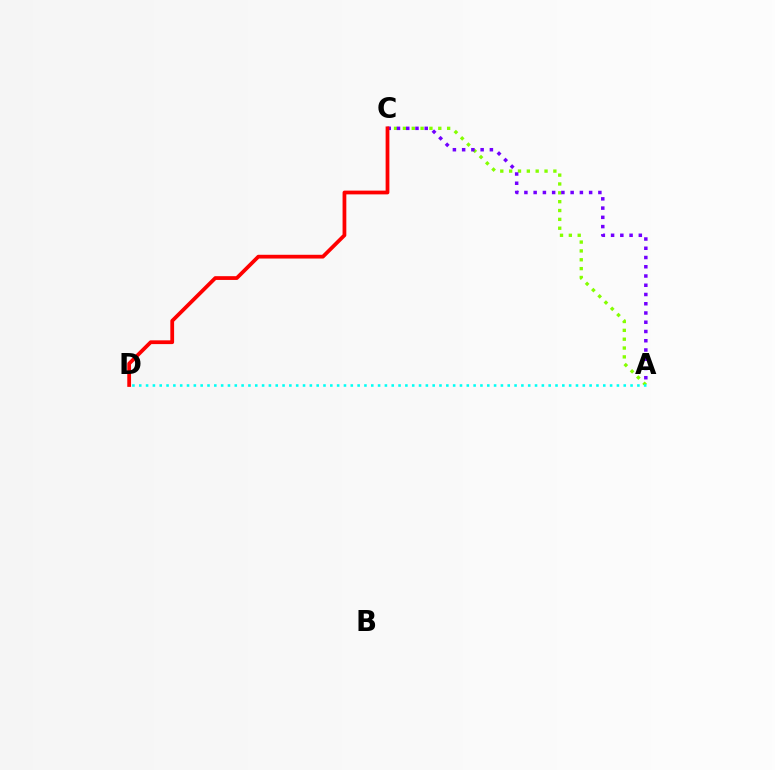{('A', 'C'): [{'color': '#84ff00', 'line_style': 'dotted', 'thickness': 2.4}, {'color': '#7200ff', 'line_style': 'dotted', 'thickness': 2.51}], ('C', 'D'): [{'color': '#ff0000', 'line_style': 'solid', 'thickness': 2.71}], ('A', 'D'): [{'color': '#00fff6', 'line_style': 'dotted', 'thickness': 1.85}]}